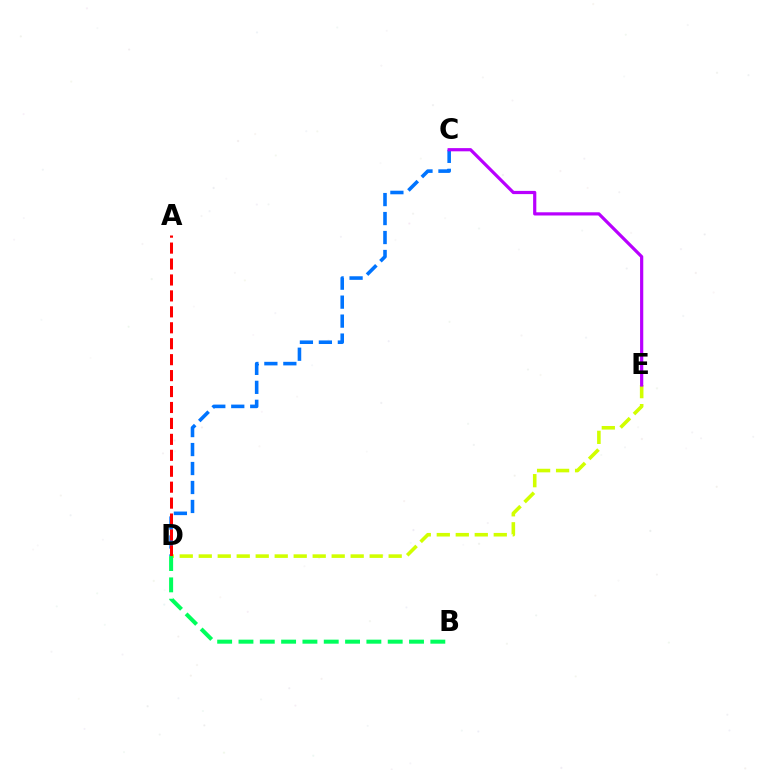{('D', 'E'): [{'color': '#d1ff00', 'line_style': 'dashed', 'thickness': 2.58}], ('C', 'D'): [{'color': '#0074ff', 'line_style': 'dashed', 'thickness': 2.58}], ('A', 'D'): [{'color': '#ff0000', 'line_style': 'dashed', 'thickness': 2.17}], ('B', 'D'): [{'color': '#00ff5c', 'line_style': 'dashed', 'thickness': 2.9}], ('C', 'E'): [{'color': '#b900ff', 'line_style': 'solid', 'thickness': 2.3}]}